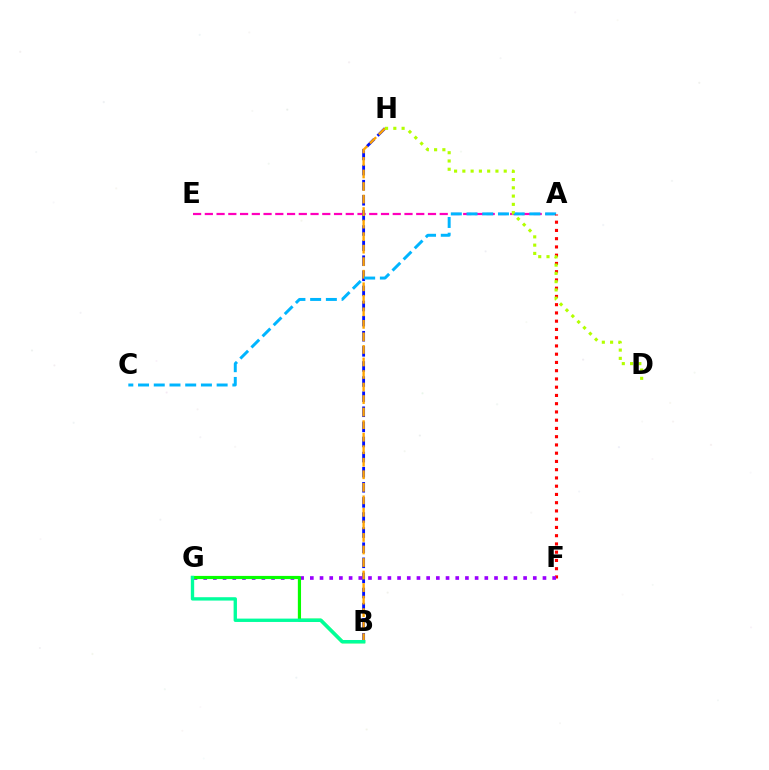{('A', 'E'): [{'color': '#ff00bd', 'line_style': 'dashed', 'thickness': 1.6}], ('B', 'H'): [{'color': '#0010ff', 'line_style': 'dashed', 'thickness': 2.05}, {'color': '#ffa500', 'line_style': 'dashed', 'thickness': 1.7}], ('A', 'C'): [{'color': '#00b5ff', 'line_style': 'dashed', 'thickness': 2.14}], ('A', 'F'): [{'color': '#ff0000', 'line_style': 'dotted', 'thickness': 2.24}], ('D', 'H'): [{'color': '#b3ff00', 'line_style': 'dotted', 'thickness': 2.25}], ('F', 'G'): [{'color': '#9b00ff', 'line_style': 'dotted', 'thickness': 2.63}], ('B', 'G'): [{'color': '#08ff00', 'line_style': 'solid', 'thickness': 2.29}, {'color': '#00ff9d', 'line_style': 'solid', 'thickness': 2.41}]}